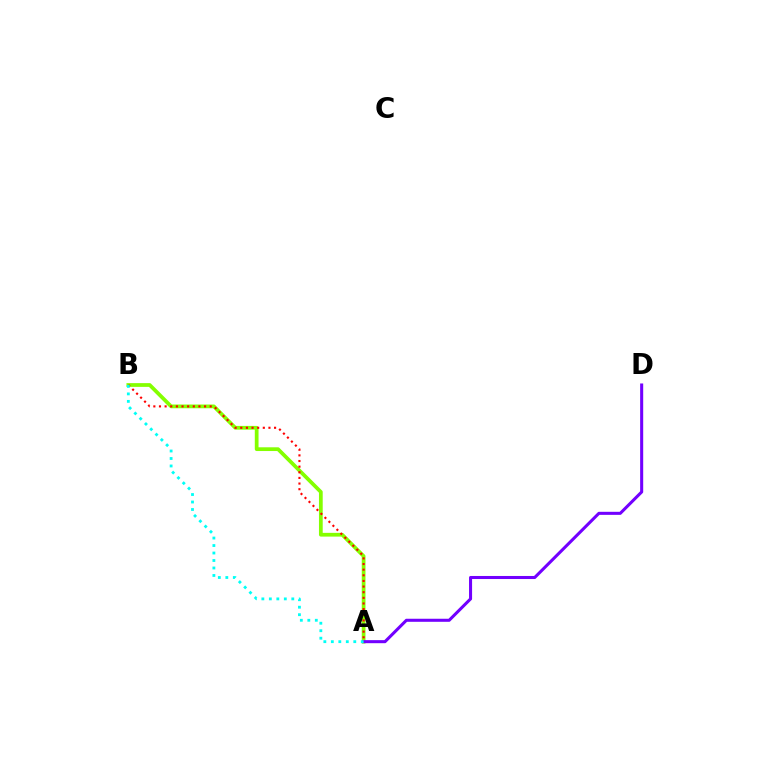{('A', 'B'): [{'color': '#84ff00', 'line_style': 'solid', 'thickness': 2.7}, {'color': '#ff0000', 'line_style': 'dotted', 'thickness': 1.53}, {'color': '#00fff6', 'line_style': 'dotted', 'thickness': 2.03}], ('A', 'D'): [{'color': '#7200ff', 'line_style': 'solid', 'thickness': 2.2}]}